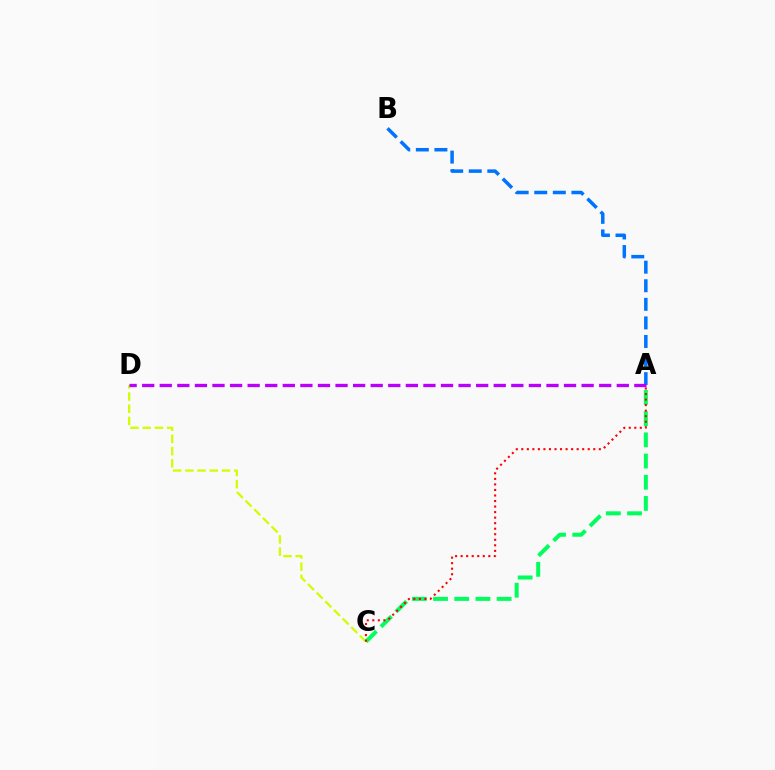{('C', 'D'): [{'color': '#d1ff00', 'line_style': 'dashed', 'thickness': 1.66}], ('A', 'C'): [{'color': '#00ff5c', 'line_style': 'dashed', 'thickness': 2.88}, {'color': '#ff0000', 'line_style': 'dotted', 'thickness': 1.5}], ('A', 'B'): [{'color': '#0074ff', 'line_style': 'dashed', 'thickness': 2.52}], ('A', 'D'): [{'color': '#b900ff', 'line_style': 'dashed', 'thickness': 2.39}]}